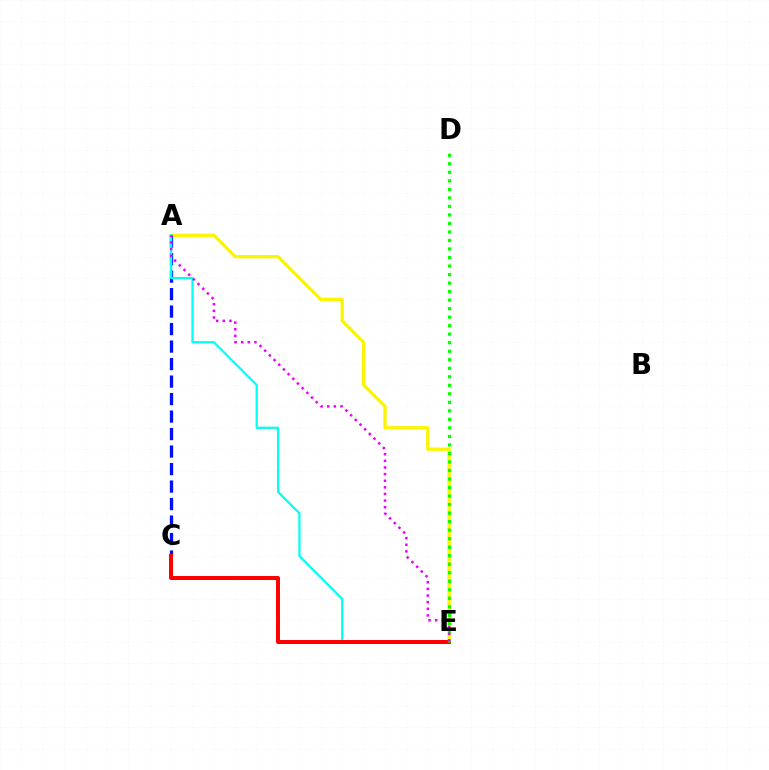{('A', 'E'): [{'color': '#fcf500', 'line_style': 'solid', 'thickness': 2.4}, {'color': '#00fff6', 'line_style': 'solid', 'thickness': 1.62}, {'color': '#ee00ff', 'line_style': 'dotted', 'thickness': 1.8}], ('A', 'C'): [{'color': '#0010ff', 'line_style': 'dashed', 'thickness': 2.38}], ('C', 'E'): [{'color': '#ff0000', 'line_style': 'solid', 'thickness': 2.87}], ('D', 'E'): [{'color': '#08ff00', 'line_style': 'dotted', 'thickness': 2.31}]}